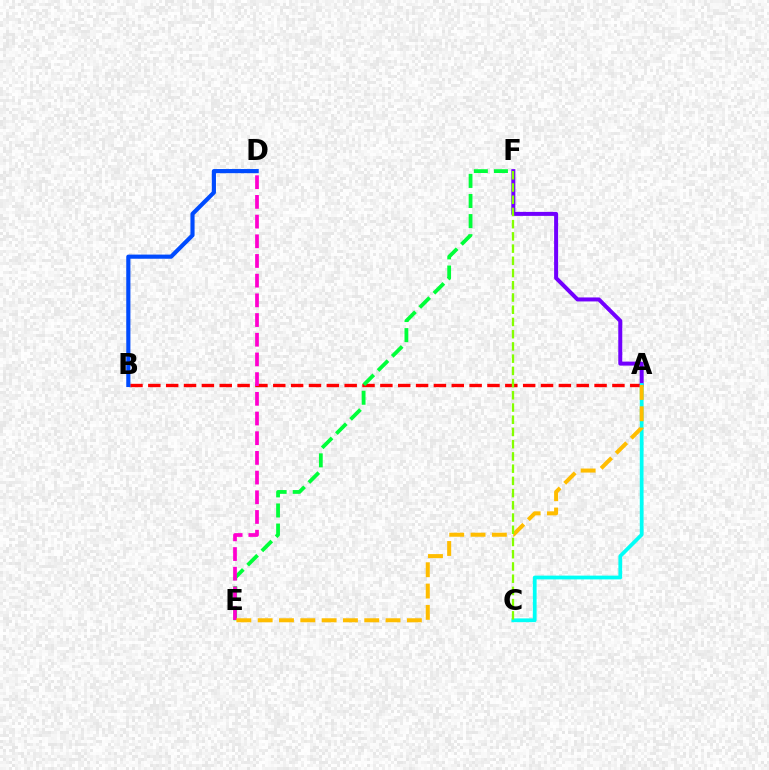{('A', 'B'): [{'color': '#ff0000', 'line_style': 'dashed', 'thickness': 2.42}], ('E', 'F'): [{'color': '#00ff39', 'line_style': 'dashed', 'thickness': 2.73}], ('A', 'F'): [{'color': '#7200ff', 'line_style': 'solid', 'thickness': 2.88}], ('A', 'C'): [{'color': '#00fff6', 'line_style': 'solid', 'thickness': 2.71}], ('D', 'E'): [{'color': '#ff00cf', 'line_style': 'dashed', 'thickness': 2.68}], ('B', 'D'): [{'color': '#004bff', 'line_style': 'solid', 'thickness': 2.98}], ('A', 'E'): [{'color': '#ffbd00', 'line_style': 'dashed', 'thickness': 2.9}], ('C', 'F'): [{'color': '#84ff00', 'line_style': 'dashed', 'thickness': 1.66}]}